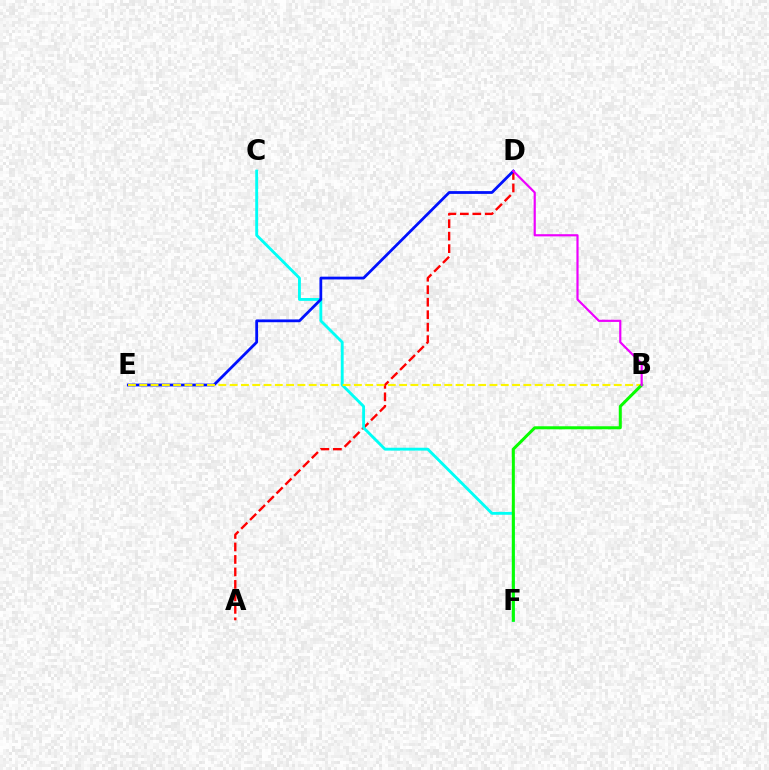{('A', 'D'): [{'color': '#ff0000', 'line_style': 'dashed', 'thickness': 1.7}], ('C', 'F'): [{'color': '#00fff6', 'line_style': 'solid', 'thickness': 2.06}], ('D', 'E'): [{'color': '#0010ff', 'line_style': 'solid', 'thickness': 2.0}], ('B', 'E'): [{'color': '#fcf500', 'line_style': 'dashed', 'thickness': 1.53}], ('B', 'F'): [{'color': '#08ff00', 'line_style': 'solid', 'thickness': 2.17}], ('B', 'D'): [{'color': '#ee00ff', 'line_style': 'solid', 'thickness': 1.57}]}